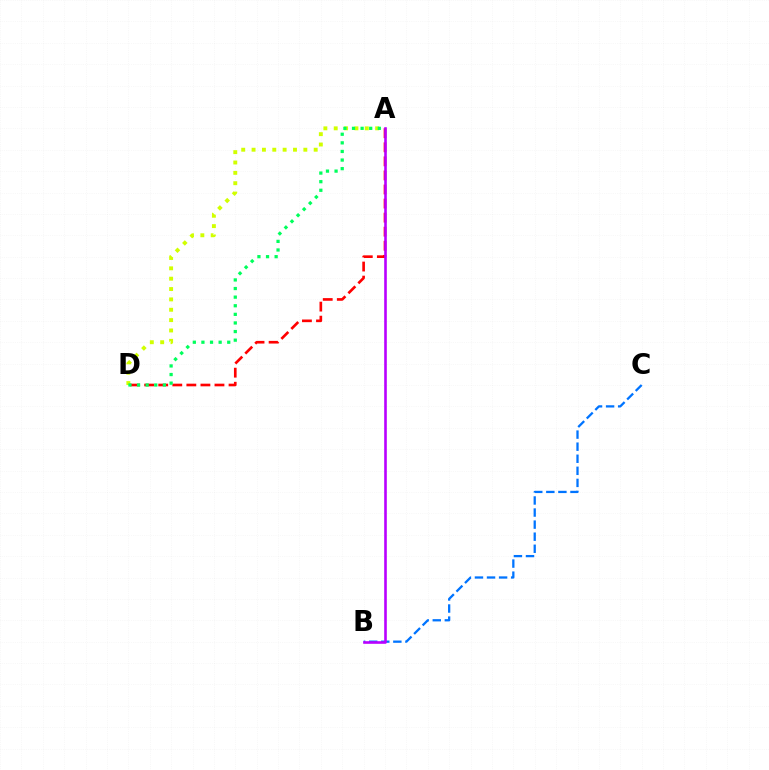{('A', 'D'): [{'color': '#d1ff00', 'line_style': 'dotted', 'thickness': 2.81}, {'color': '#ff0000', 'line_style': 'dashed', 'thickness': 1.91}, {'color': '#00ff5c', 'line_style': 'dotted', 'thickness': 2.34}], ('B', 'C'): [{'color': '#0074ff', 'line_style': 'dashed', 'thickness': 1.64}], ('A', 'B'): [{'color': '#b900ff', 'line_style': 'solid', 'thickness': 1.88}]}